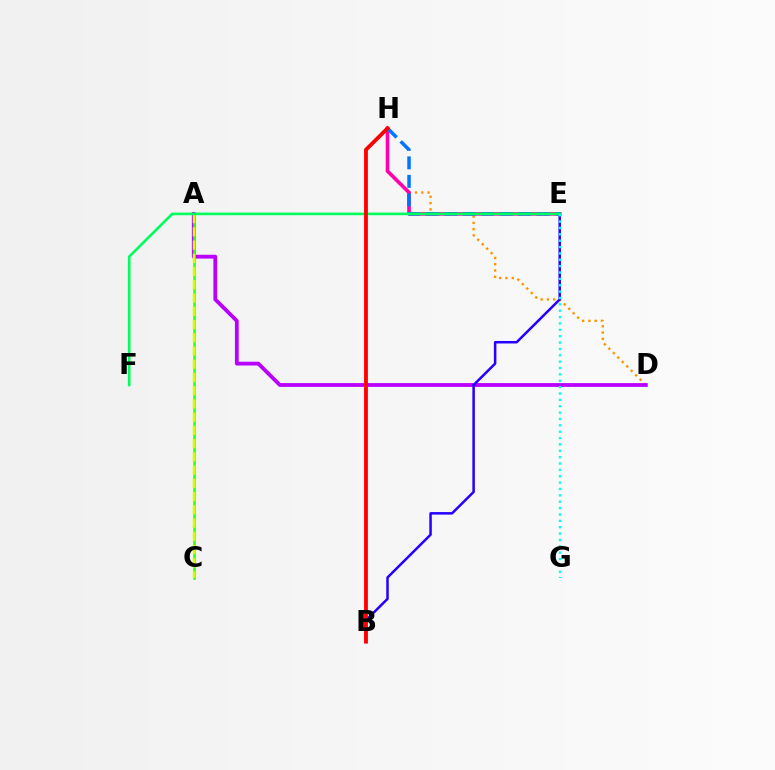{('D', 'H'): [{'color': '#ff9400', 'line_style': 'dotted', 'thickness': 1.71}], ('A', 'D'): [{'color': '#b900ff', 'line_style': 'solid', 'thickness': 2.74}], ('E', 'H'): [{'color': '#ff00ac', 'line_style': 'solid', 'thickness': 2.6}, {'color': '#0074ff', 'line_style': 'dashed', 'thickness': 2.52}], ('B', 'E'): [{'color': '#2500ff', 'line_style': 'solid', 'thickness': 1.81}], ('A', 'C'): [{'color': '#3dff00', 'line_style': 'solid', 'thickness': 1.82}, {'color': '#d1ff00', 'line_style': 'dashed', 'thickness': 1.8}], ('E', 'F'): [{'color': '#00ff5c', 'line_style': 'solid', 'thickness': 1.91}], ('B', 'H'): [{'color': '#ff0000', 'line_style': 'solid', 'thickness': 2.75}], ('E', 'G'): [{'color': '#00fff6', 'line_style': 'dotted', 'thickness': 1.73}]}